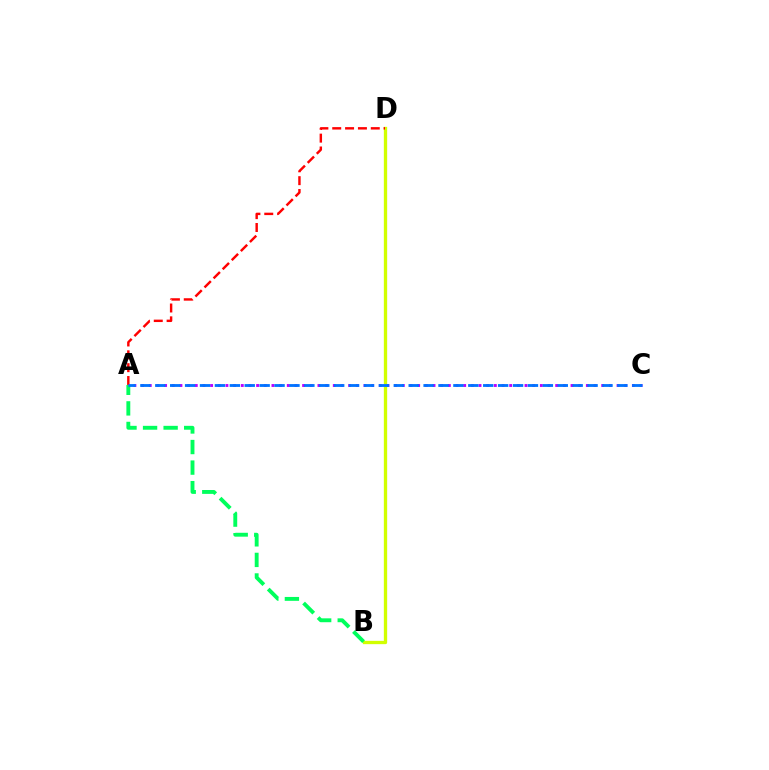{('B', 'D'): [{'color': '#d1ff00', 'line_style': 'solid', 'thickness': 2.39}], ('A', 'B'): [{'color': '#00ff5c', 'line_style': 'dashed', 'thickness': 2.79}], ('A', 'D'): [{'color': '#ff0000', 'line_style': 'dashed', 'thickness': 1.75}], ('A', 'C'): [{'color': '#b900ff', 'line_style': 'dotted', 'thickness': 2.08}, {'color': '#0074ff', 'line_style': 'dashed', 'thickness': 2.02}]}